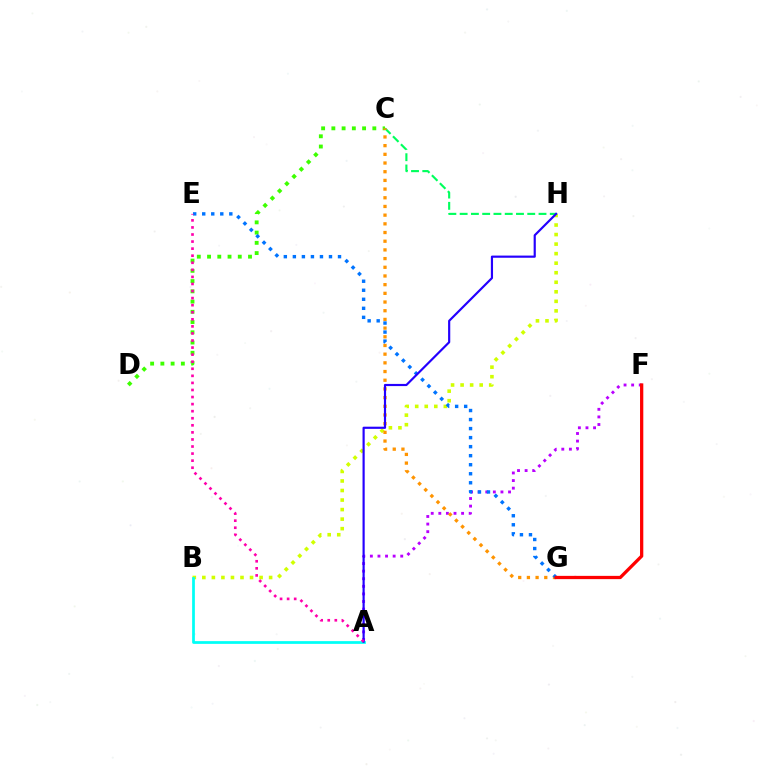{('B', 'H'): [{'color': '#d1ff00', 'line_style': 'dotted', 'thickness': 2.59}], ('C', 'H'): [{'color': '#00ff5c', 'line_style': 'dashed', 'thickness': 1.53}], ('A', 'F'): [{'color': '#b900ff', 'line_style': 'dotted', 'thickness': 2.06}], ('C', 'D'): [{'color': '#3dff00', 'line_style': 'dotted', 'thickness': 2.78}], ('C', 'G'): [{'color': '#ff9400', 'line_style': 'dotted', 'thickness': 2.36}], ('A', 'B'): [{'color': '#00fff6', 'line_style': 'solid', 'thickness': 1.98}], ('E', 'G'): [{'color': '#0074ff', 'line_style': 'dotted', 'thickness': 2.45}], ('A', 'H'): [{'color': '#2500ff', 'line_style': 'solid', 'thickness': 1.56}], ('A', 'E'): [{'color': '#ff00ac', 'line_style': 'dotted', 'thickness': 1.92}], ('F', 'G'): [{'color': '#ff0000', 'line_style': 'solid', 'thickness': 2.35}]}